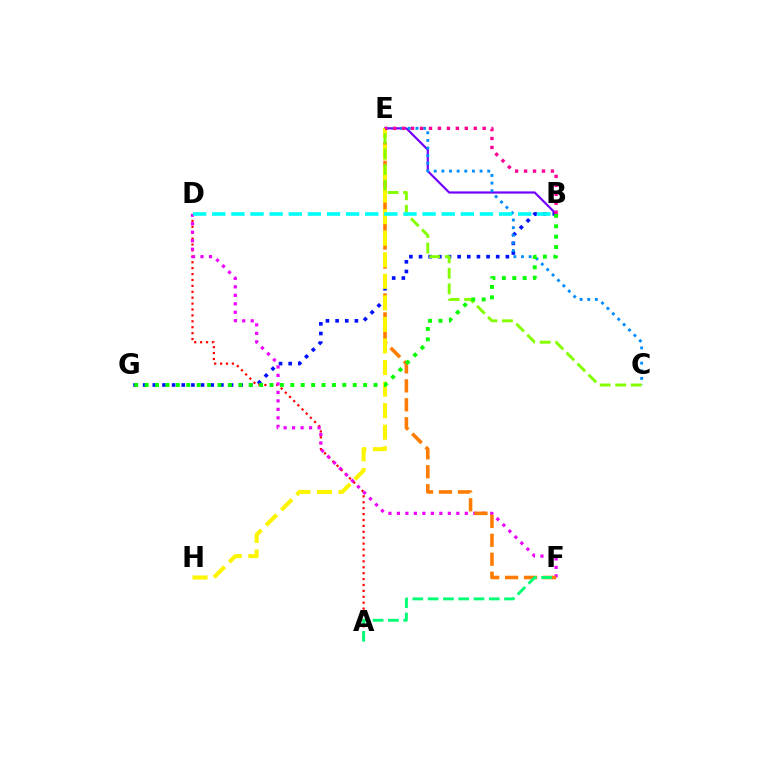{('B', 'G'): [{'color': '#0010ff', 'line_style': 'dotted', 'thickness': 2.62}, {'color': '#08ff00', 'line_style': 'dotted', 'thickness': 2.83}], ('B', 'E'): [{'color': '#7200ff', 'line_style': 'solid', 'thickness': 1.57}, {'color': '#ff0094', 'line_style': 'dotted', 'thickness': 2.43}], ('A', 'D'): [{'color': '#ff0000', 'line_style': 'dotted', 'thickness': 1.6}], ('D', 'F'): [{'color': '#ee00ff', 'line_style': 'dotted', 'thickness': 2.31}], ('E', 'F'): [{'color': '#ff7c00', 'line_style': 'dashed', 'thickness': 2.57}], ('C', 'E'): [{'color': '#008cff', 'line_style': 'dotted', 'thickness': 2.07}, {'color': '#84ff00', 'line_style': 'dashed', 'thickness': 2.11}], ('E', 'H'): [{'color': '#fcf500', 'line_style': 'dashed', 'thickness': 2.93}], ('A', 'F'): [{'color': '#00ff74', 'line_style': 'dashed', 'thickness': 2.08}], ('B', 'D'): [{'color': '#00fff6', 'line_style': 'dashed', 'thickness': 2.6}]}